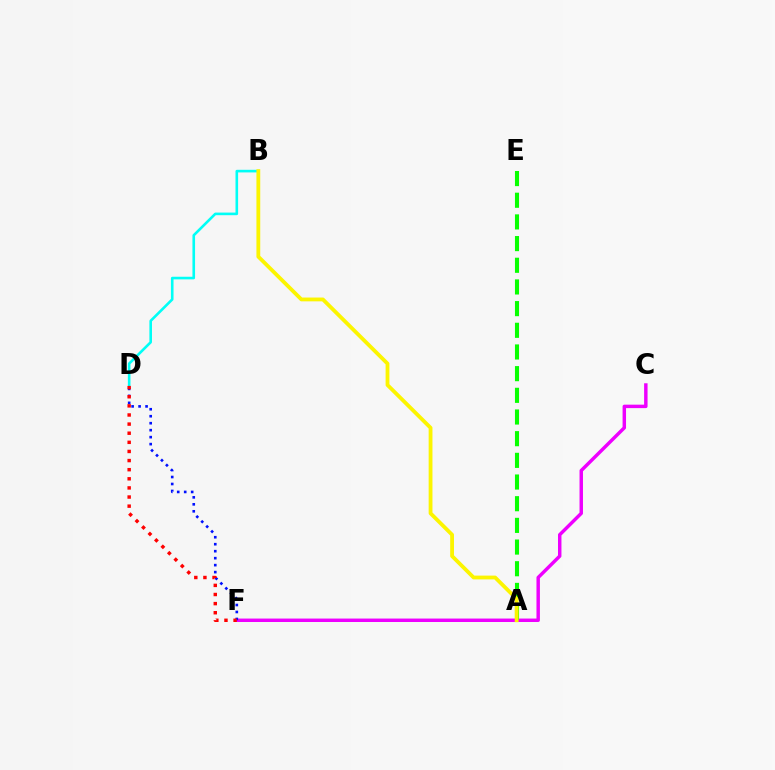{('B', 'D'): [{'color': '#00fff6', 'line_style': 'solid', 'thickness': 1.88}], ('C', 'F'): [{'color': '#ee00ff', 'line_style': 'solid', 'thickness': 2.48}], ('A', 'E'): [{'color': '#08ff00', 'line_style': 'dashed', 'thickness': 2.94}], ('D', 'F'): [{'color': '#0010ff', 'line_style': 'dotted', 'thickness': 1.9}, {'color': '#ff0000', 'line_style': 'dotted', 'thickness': 2.48}], ('A', 'B'): [{'color': '#fcf500', 'line_style': 'solid', 'thickness': 2.74}]}